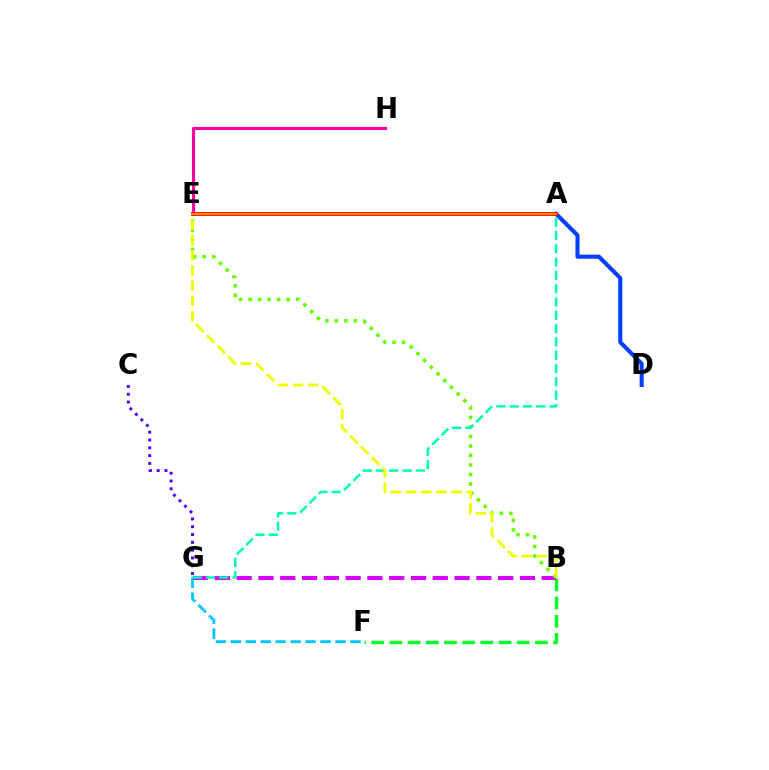{('B', 'F'): [{'color': '#00ff27', 'line_style': 'dashed', 'thickness': 2.47}], ('A', 'D'): [{'color': '#003fff', 'line_style': 'solid', 'thickness': 2.94}], ('B', 'G'): [{'color': '#d600ff', 'line_style': 'dashed', 'thickness': 2.96}], ('E', 'H'): [{'color': '#ff00a0', 'line_style': 'solid', 'thickness': 2.22}], ('A', 'E'): [{'color': '#ff0000', 'line_style': 'solid', 'thickness': 2.75}, {'color': '#ff8800', 'line_style': 'solid', 'thickness': 1.59}], ('C', 'G'): [{'color': '#4f00ff', 'line_style': 'dotted', 'thickness': 2.12}], ('B', 'E'): [{'color': '#66ff00', 'line_style': 'dotted', 'thickness': 2.58}, {'color': '#eeff00', 'line_style': 'dashed', 'thickness': 2.06}], ('A', 'G'): [{'color': '#00ffaf', 'line_style': 'dashed', 'thickness': 1.81}], ('F', 'G'): [{'color': '#00c7ff', 'line_style': 'dashed', 'thickness': 2.03}]}